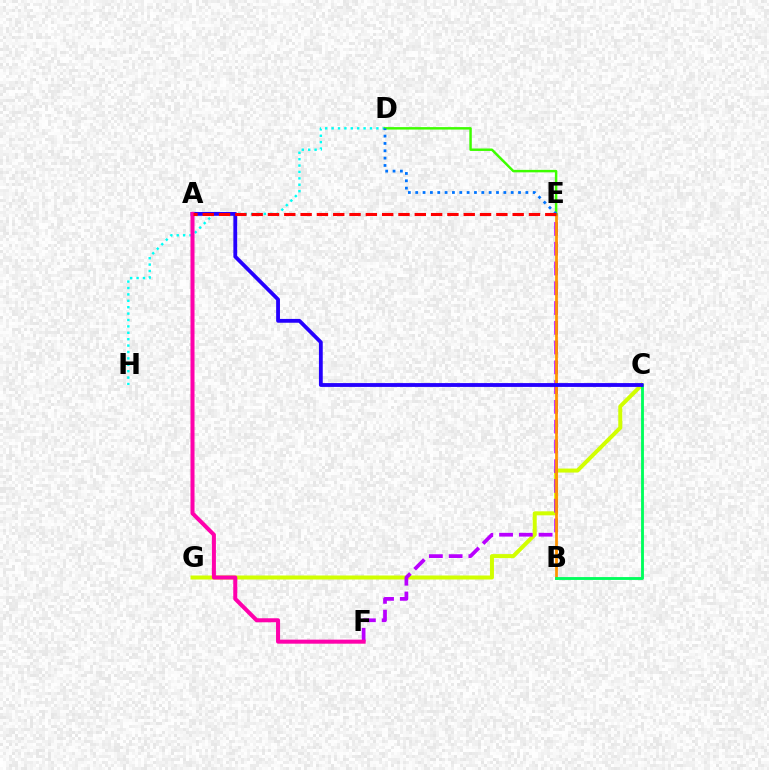{('C', 'G'): [{'color': '#d1ff00', 'line_style': 'solid', 'thickness': 2.88}], ('E', 'F'): [{'color': '#b900ff', 'line_style': 'dashed', 'thickness': 2.69}], ('D', 'H'): [{'color': '#00fff6', 'line_style': 'dotted', 'thickness': 1.74}], ('B', 'E'): [{'color': '#ff9400', 'line_style': 'solid', 'thickness': 1.99}], ('D', 'E'): [{'color': '#3dff00', 'line_style': 'solid', 'thickness': 1.77}, {'color': '#0074ff', 'line_style': 'dotted', 'thickness': 2.0}], ('B', 'C'): [{'color': '#00ff5c', 'line_style': 'solid', 'thickness': 2.06}], ('A', 'C'): [{'color': '#2500ff', 'line_style': 'solid', 'thickness': 2.75}], ('A', 'F'): [{'color': '#ff00ac', 'line_style': 'solid', 'thickness': 2.9}], ('A', 'E'): [{'color': '#ff0000', 'line_style': 'dashed', 'thickness': 2.22}]}